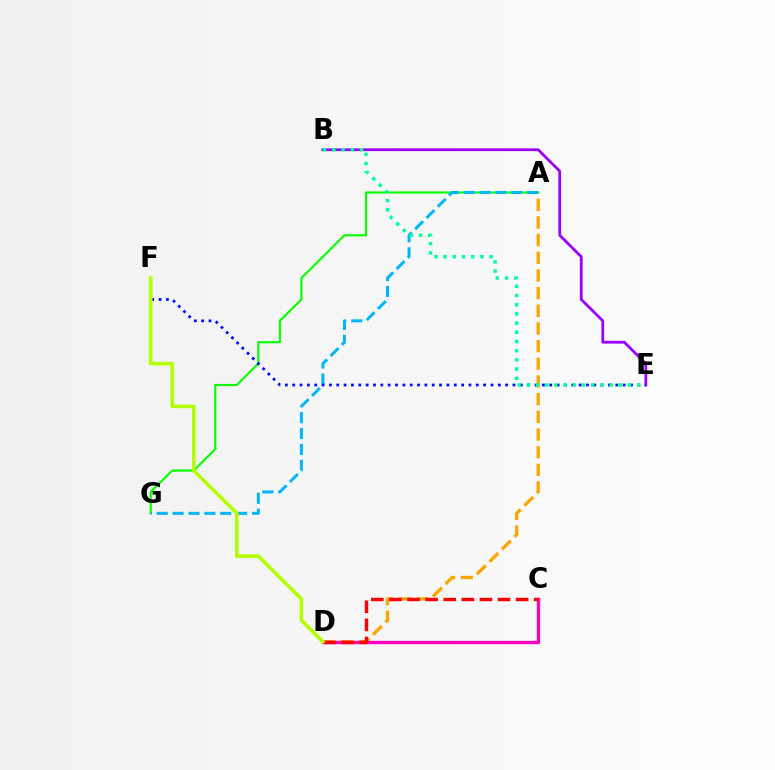{('A', 'D'): [{'color': '#ffa500', 'line_style': 'dashed', 'thickness': 2.4}], ('C', 'D'): [{'color': '#ff00bd', 'line_style': 'solid', 'thickness': 2.41}, {'color': '#ff0000', 'line_style': 'dashed', 'thickness': 2.46}], ('A', 'G'): [{'color': '#08ff00', 'line_style': 'solid', 'thickness': 1.56}, {'color': '#00b5ff', 'line_style': 'dashed', 'thickness': 2.16}], ('B', 'E'): [{'color': '#9b00ff', 'line_style': 'solid', 'thickness': 2.0}, {'color': '#00ff9d', 'line_style': 'dotted', 'thickness': 2.5}], ('E', 'F'): [{'color': '#0010ff', 'line_style': 'dotted', 'thickness': 2.0}], ('D', 'F'): [{'color': '#b3ff00', 'line_style': 'solid', 'thickness': 2.59}]}